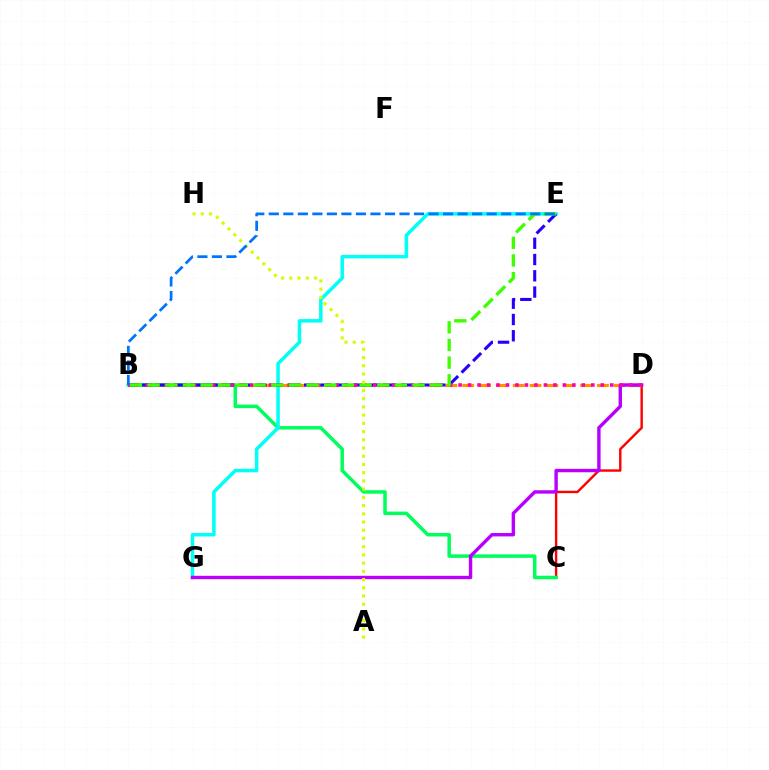{('C', 'D'): [{'color': '#ff0000', 'line_style': 'solid', 'thickness': 1.73}], ('B', 'D'): [{'color': '#ff9400', 'line_style': 'dashed', 'thickness': 2.29}, {'color': '#ff00ac', 'line_style': 'dotted', 'thickness': 2.58}], ('B', 'C'): [{'color': '#00ff5c', 'line_style': 'solid', 'thickness': 2.52}], ('E', 'G'): [{'color': '#00fff6', 'line_style': 'solid', 'thickness': 2.52}], ('B', 'E'): [{'color': '#2500ff', 'line_style': 'dashed', 'thickness': 2.21}, {'color': '#3dff00', 'line_style': 'dashed', 'thickness': 2.4}, {'color': '#0074ff', 'line_style': 'dashed', 'thickness': 1.97}], ('D', 'G'): [{'color': '#b900ff', 'line_style': 'solid', 'thickness': 2.45}], ('A', 'H'): [{'color': '#d1ff00', 'line_style': 'dotted', 'thickness': 2.23}]}